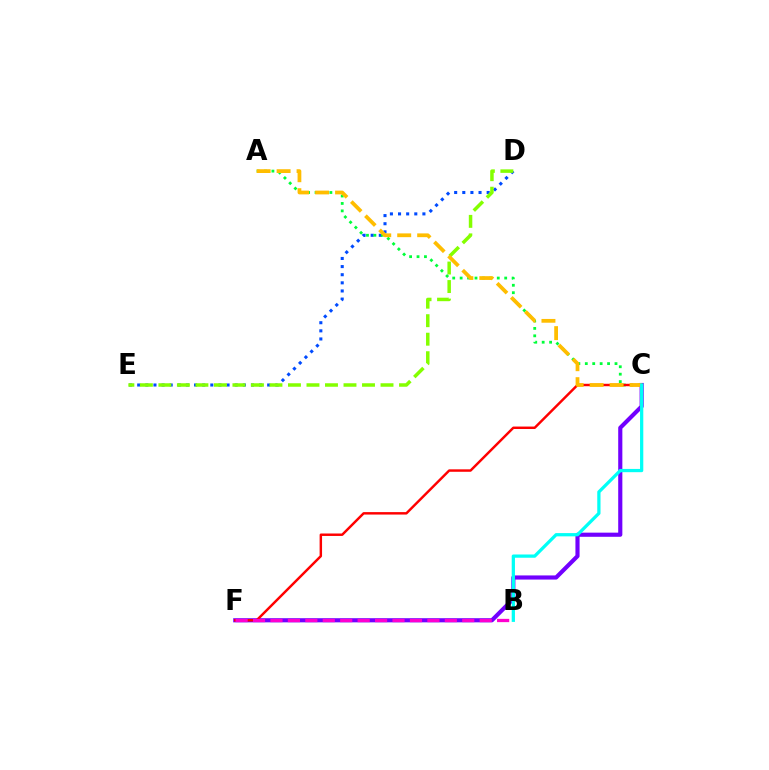{('D', 'E'): [{'color': '#004bff', 'line_style': 'dotted', 'thickness': 2.21}, {'color': '#84ff00', 'line_style': 'dashed', 'thickness': 2.51}], ('C', 'F'): [{'color': '#7200ff', 'line_style': 'solid', 'thickness': 2.98}, {'color': '#ff0000', 'line_style': 'solid', 'thickness': 1.77}], ('A', 'C'): [{'color': '#00ff39', 'line_style': 'dotted', 'thickness': 2.02}, {'color': '#ffbd00', 'line_style': 'dashed', 'thickness': 2.71}], ('B', 'F'): [{'color': '#ff00cf', 'line_style': 'dashed', 'thickness': 2.37}], ('B', 'C'): [{'color': '#00fff6', 'line_style': 'solid', 'thickness': 2.34}]}